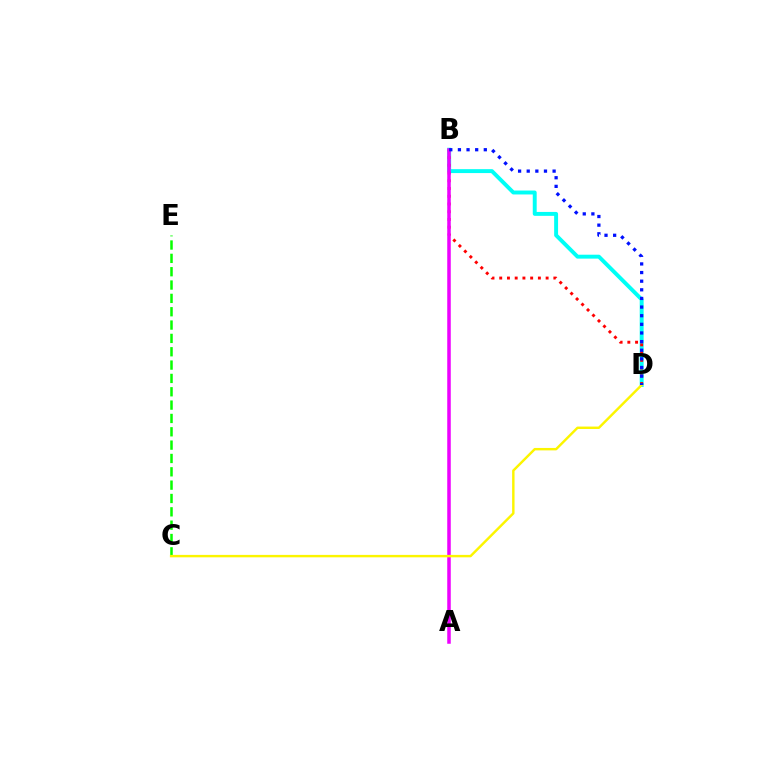{('B', 'D'): [{'color': '#00fff6', 'line_style': 'solid', 'thickness': 2.82}, {'color': '#ff0000', 'line_style': 'dotted', 'thickness': 2.1}, {'color': '#0010ff', 'line_style': 'dotted', 'thickness': 2.34}], ('C', 'E'): [{'color': '#08ff00', 'line_style': 'dashed', 'thickness': 1.81}], ('A', 'B'): [{'color': '#ee00ff', 'line_style': 'solid', 'thickness': 2.53}], ('C', 'D'): [{'color': '#fcf500', 'line_style': 'solid', 'thickness': 1.75}]}